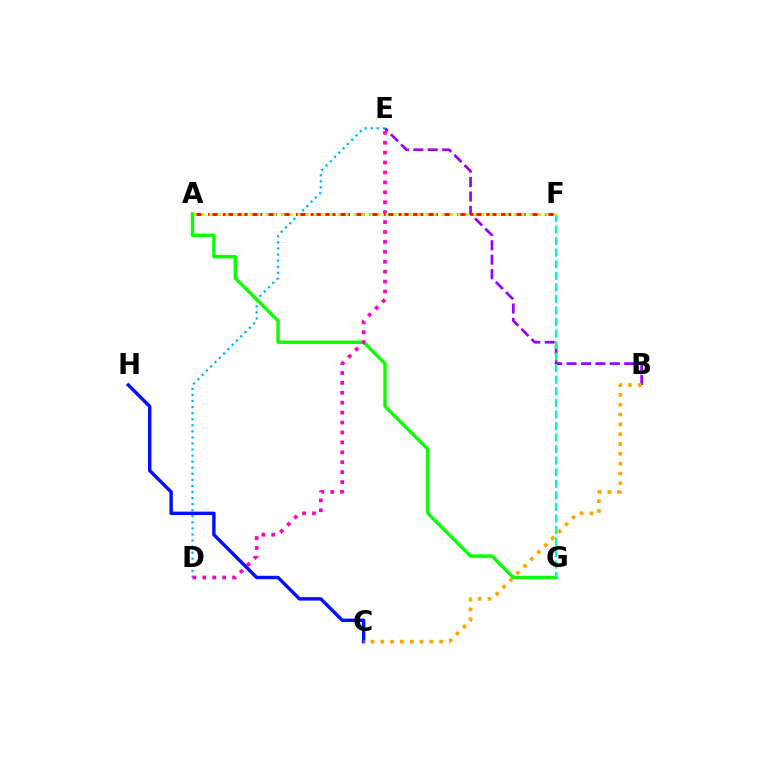{('B', 'E'): [{'color': '#9b00ff', 'line_style': 'dashed', 'thickness': 1.96}], ('D', 'E'): [{'color': '#00b5ff', 'line_style': 'dotted', 'thickness': 1.65}, {'color': '#ff00bd', 'line_style': 'dotted', 'thickness': 2.69}], ('C', 'H'): [{'color': '#0010ff', 'line_style': 'solid', 'thickness': 2.46}], ('A', 'F'): [{'color': '#ff0000', 'line_style': 'dashed', 'thickness': 1.99}, {'color': '#b3ff00', 'line_style': 'dotted', 'thickness': 2.17}], ('A', 'G'): [{'color': '#08ff00', 'line_style': 'solid', 'thickness': 2.44}], ('B', 'C'): [{'color': '#ffa500', 'line_style': 'dotted', 'thickness': 2.67}], ('F', 'G'): [{'color': '#00ff9d', 'line_style': 'dashed', 'thickness': 1.57}]}